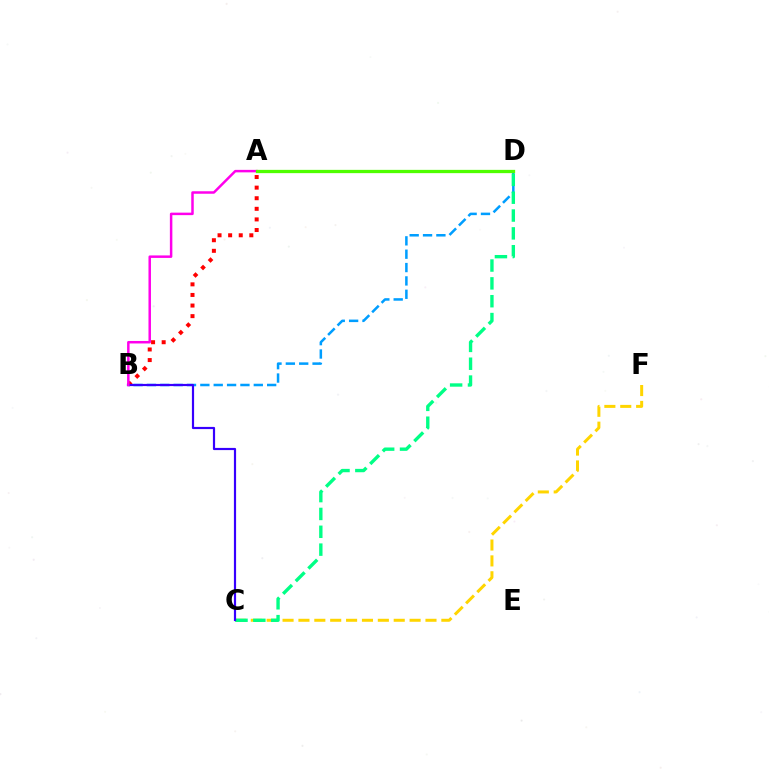{('B', 'D'): [{'color': '#009eff', 'line_style': 'dashed', 'thickness': 1.81}], ('C', 'F'): [{'color': '#ffd500', 'line_style': 'dashed', 'thickness': 2.16}], ('C', 'D'): [{'color': '#00ff86', 'line_style': 'dashed', 'thickness': 2.42}], ('A', 'B'): [{'color': '#ff0000', 'line_style': 'dotted', 'thickness': 2.88}, {'color': '#ff00ed', 'line_style': 'solid', 'thickness': 1.79}], ('B', 'C'): [{'color': '#3700ff', 'line_style': 'solid', 'thickness': 1.58}], ('A', 'D'): [{'color': '#4fff00', 'line_style': 'solid', 'thickness': 2.36}]}